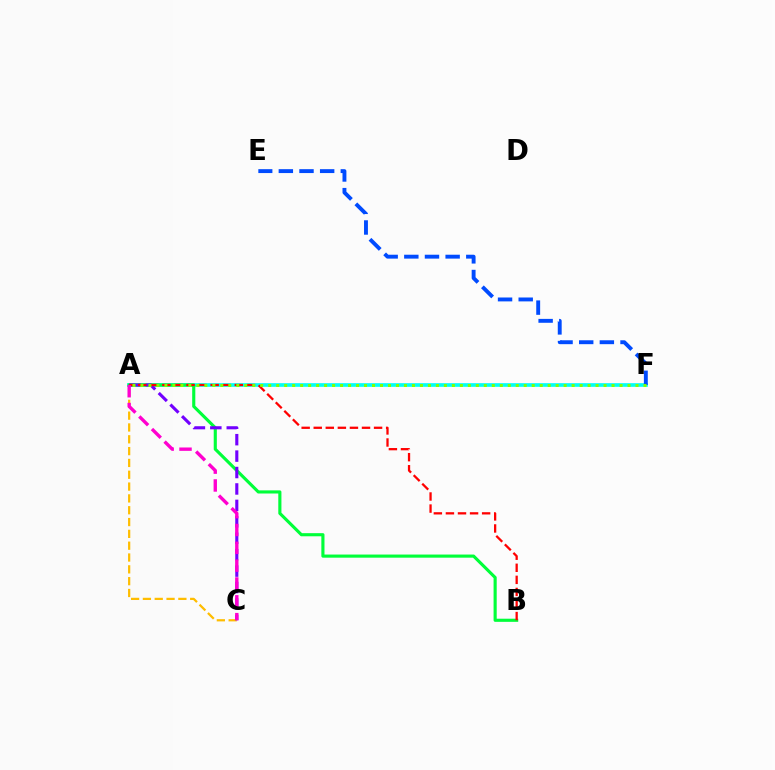{('A', 'F'): [{'color': '#00fff6', 'line_style': 'solid', 'thickness': 2.63}, {'color': '#84ff00', 'line_style': 'dotted', 'thickness': 2.17}], ('A', 'B'): [{'color': '#00ff39', 'line_style': 'solid', 'thickness': 2.25}, {'color': '#ff0000', 'line_style': 'dashed', 'thickness': 1.64}], ('A', 'C'): [{'color': '#ffbd00', 'line_style': 'dashed', 'thickness': 1.61}, {'color': '#7200ff', 'line_style': 'dashed', 'thickness': 2.23}, {'color': '#ff00cf', 'line_style': 'dashed', 'thickness': 2.42}], ('E', 'F'): [{'color': '#004bff', 'line_style': 'dashed', 'thickness': 2.81}]}